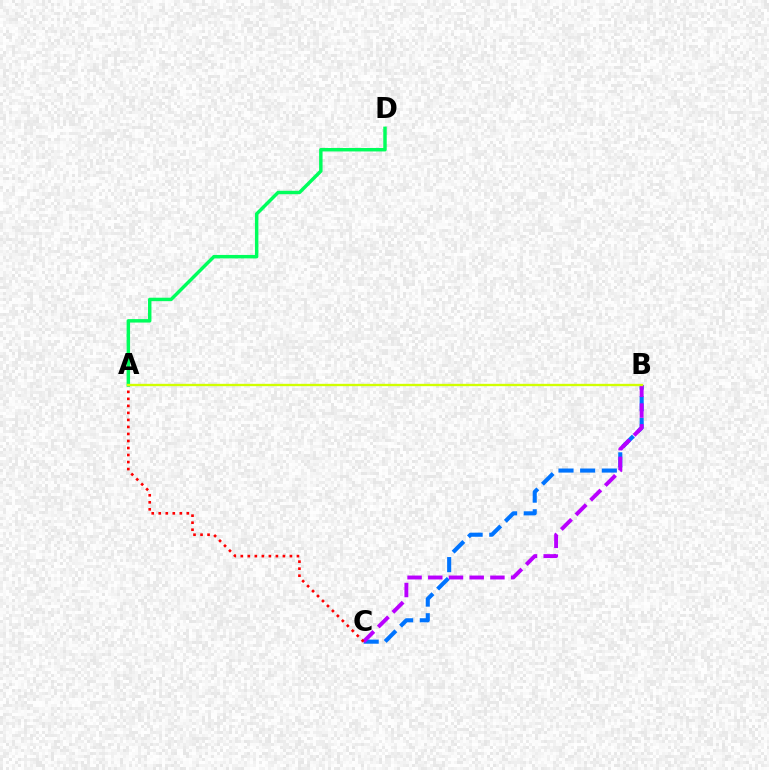{('B', 'C'): [{'color': '#0074ff', 'line_style': 'dashed', 'thickness': 2.94}, {'color': '#b900ff', 'line_style': 'dashed', 'thickness': 2.81}], ('A', 'C'): [{'color': '#ff0000', 'line_style': 'dotted', 'thickness': 1.91}], ('A', 'D'): [{'color': '#00ff5c', 'line_style': 'solid', 'thickness': 2.48}], ('A', 'B'): [{'color': '#d1ff00', 'line_style': 'solid', 'thickness': 1.69}]}